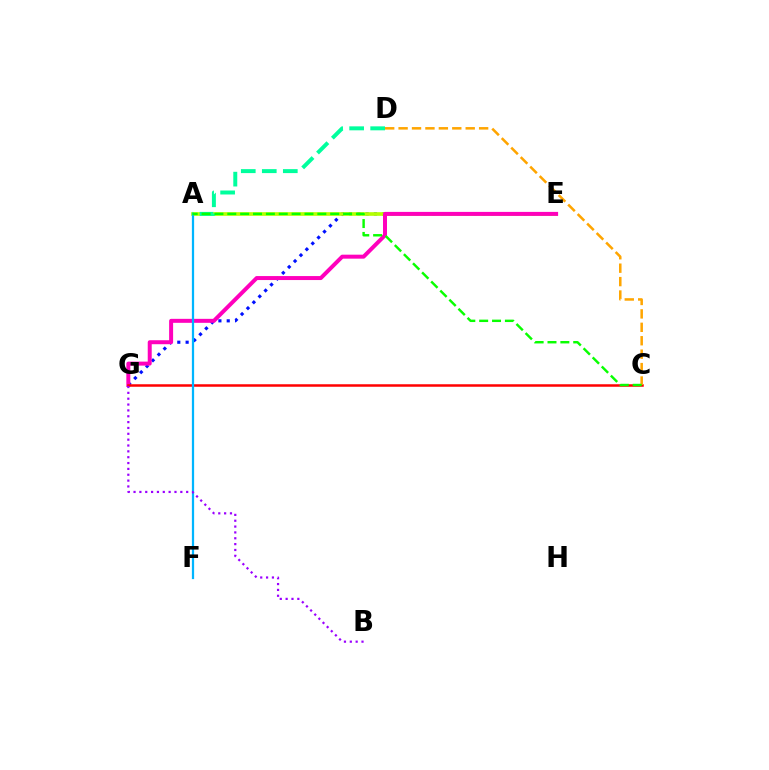{('E', 'G'): [{'color': '#0010ff', 'line_style': 'dotted', 'thickness': 2.26}, {'color': '#ff00bd', 'line_style': 'solid', 'thickness': 2.87}], ('A', 'E'): [{'color': '#b3ff00', 'line_style': 'solid', 'thickness': 2.63}], ('C', 'G'): [{'color': '#ff0000', 'line_style': 'solid', 'thickness': 1.8}], ('A', 'F'): [{'color': '#00b5ff', 'line_style': 'solid', 'thickness': 1.61}], ('B', 'G'): [{'color': '#9b00ff', 'line_style': 'dotted', 'thickness': 1.59}], ('C', 'D'): [{'color': '#ffa500', 'line_style': 'dashed', 'thickness': 1.82}], ('A', 'D'): [{'color': '#00ff9d', 'line_style': 'dashed', 'thickness': 2.86}], ('A', 'C'): [{'color': '#08ff00', 'line_style': 'dashed', 'thickness': 1.75}]}